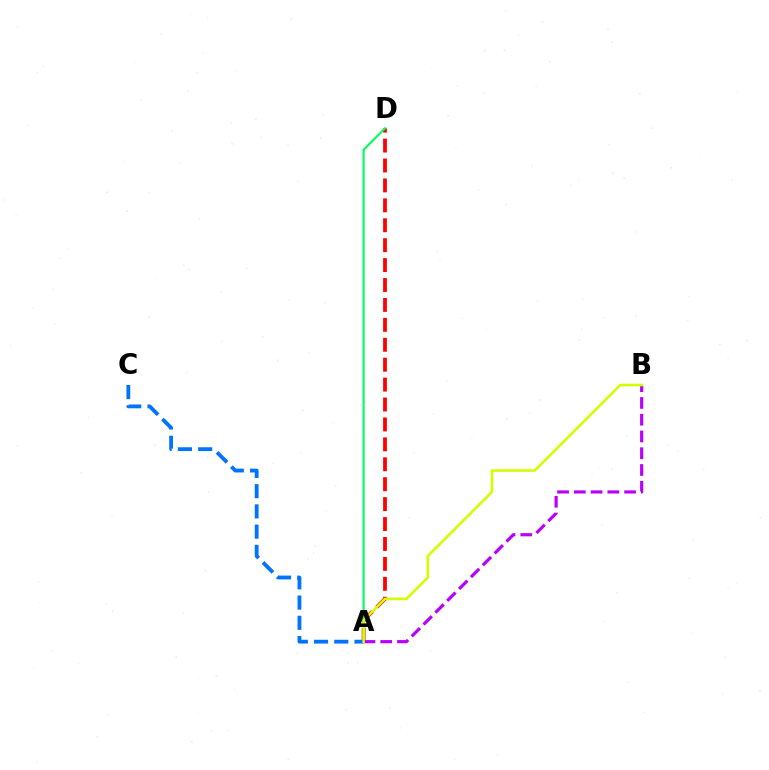{('A', 'D'): [{'color': '#ff0000', 'line_style': 'dashed', 'thickness': 2.71}, {'color': '#00ff5c', 'line_style': 'solid', 'thickness': 1.52}], ('A', 'C'): [{'color': '#0074ff', 'line_style': 'dashed', 'thickness': 2.75}], ('A', 'B'): [{'color': '#b900ff', 'line_style': 'dashed', 'thickness': 2.28}, {'color': '#d1ff00', 'line_style': 'solid', 'thickness': 1.88}]}